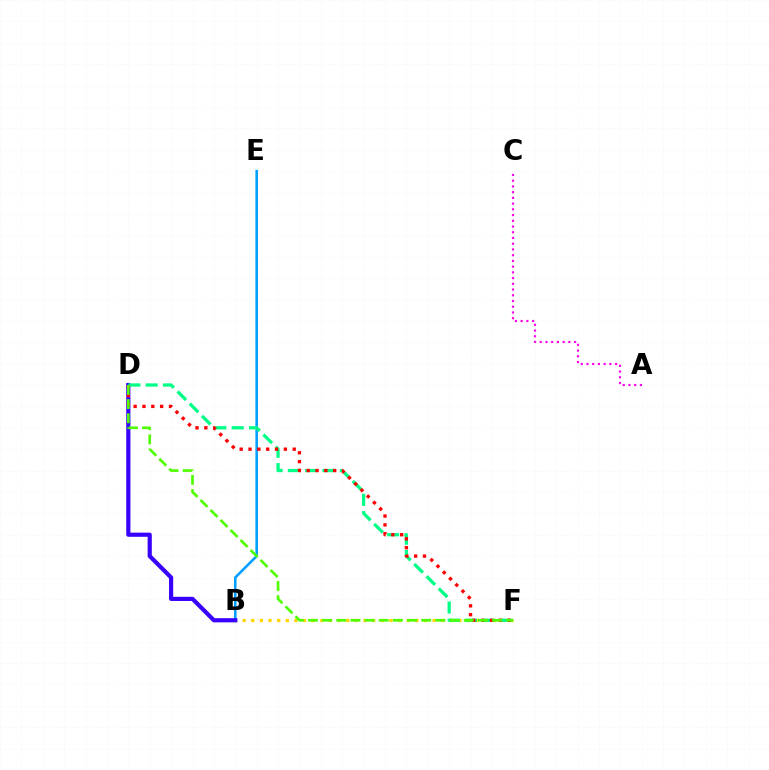{('B', 'F'): [{'color': '#ffd500', 'line_style': 'dotted', 'thickness': 2.35}], ('B', 'E'): [{'color': '#009eff', 'line_style': 'solid', 'thickness': 1.83}], ('B', 'D'): [{'color': '#3700ff', 'line_style': 'solid', 'thickness': 3.0}], ('A', 'C'): [{'color': '#ff00ed', 'line_style': 'dotted', 'thickness': 1.56}], ('D', 'F'): [{'color': '#00ff86', 'line_style': 'dashed', 'thickness': 2.35}, {'color': '#ff0000', 'line_style': 'dotted', 'thickness': 2.4}, {'color': '#4fff00', 'line_style': 'dashed', 'thickness': 1.92}]}